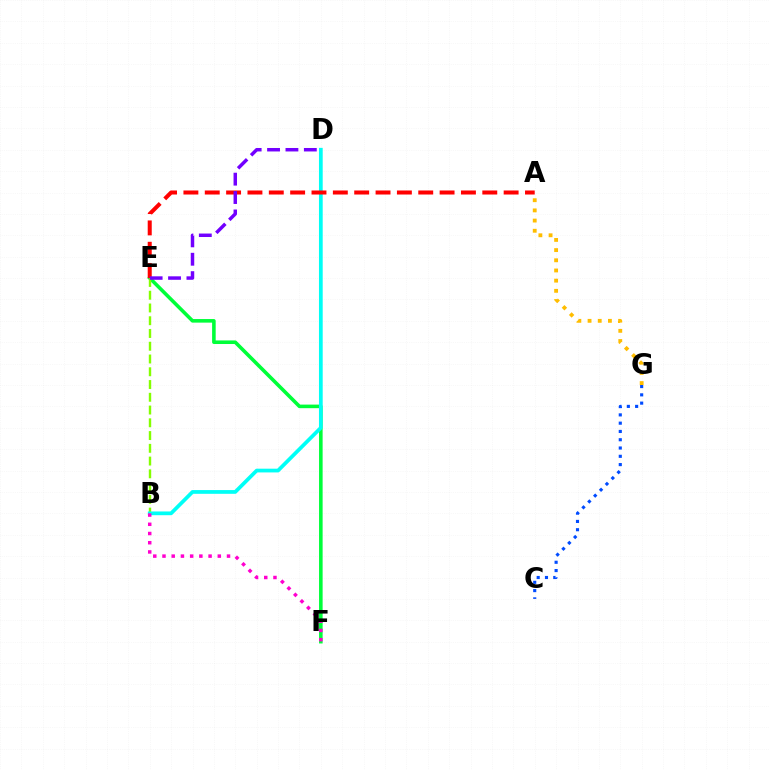{('C', 'G'): [{'color': '#004bff', 'line_style': 'dotted', 'thickness': 2.25}], ('E', 'F'): [{'color': '#00ff39', 'line_style': 'solid', 'thickness': 2.58}], ('B', 'E'): [{'color': '#84ff00', 'line_style': 'dashed', 'thickness': 1.73}], ('B', 'D'): [{'color': '#00fff6', 'line_style': 'solid', 'thickness': 2.69}], ('A', 'E'): [{'color': '#ff0000', 'line_style': 'dashed', 'thickness': 2.9}], ('A', 'G'): [{'color': '#ffbd00', 'line_style': 'dotted', 'thickness': 2.77}], ('D', 'E'): [{'color': '#7200ff', 'line_style': 'dashed', 'thickness': 2.5}], ('B', 'F'): [{'color': '#ff00cf', 'line_style': 'dotted', 'thickness': 2.5}]}